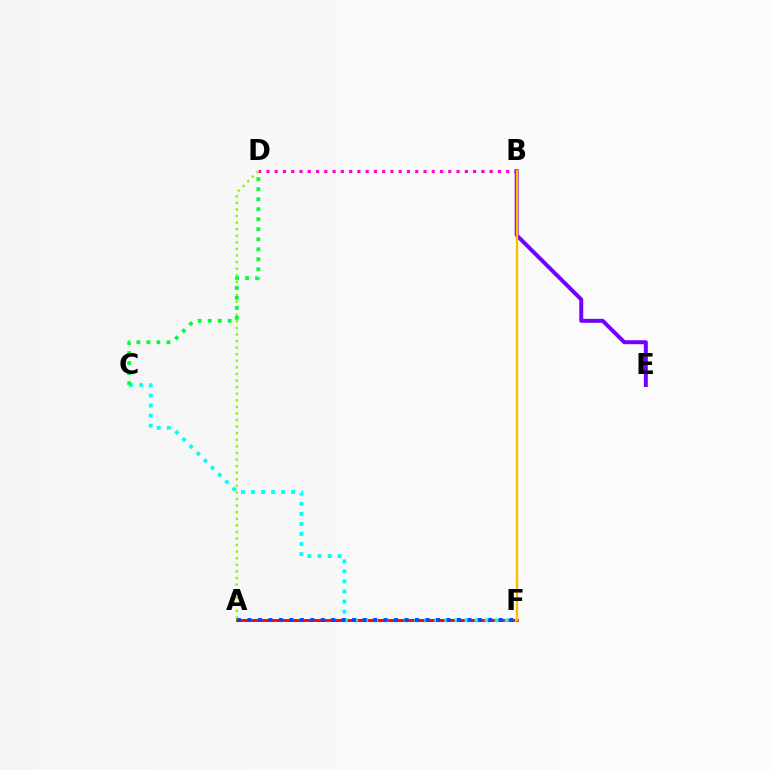{('B', 'D'): [{'color': '#ff00cf', 'line_style': 'dotted', 'thickness': 2.25}], ('B', 'E'): [{'color': '#7200ff', 'line_style': 'solid', 'thickness': 2.85}], ('A', 'D'): [{'color': '#84ff00', 'line_style': 'dotted', 'thickness': 1.79}], ('A', 'F'): [{'color': '#ff0000', 'line_style': 'solid', 'thickness': 2.06}, {'color': '#004bff', 'line_style': 'dotted', 'thickness': 2.85}], ('C', 'F'): [{'color': '#00fff6', 'line_style': 'dotted', 'thickness': 2.73}], ('B', 'F'): [{'color': '#ffbd00', 'line_style': 'solid', 'thickness': 1.75}], ('C', 'D'): [{'color': '#00ff39', 'line_style': 'dotted', 'thickness': 2.72}]}